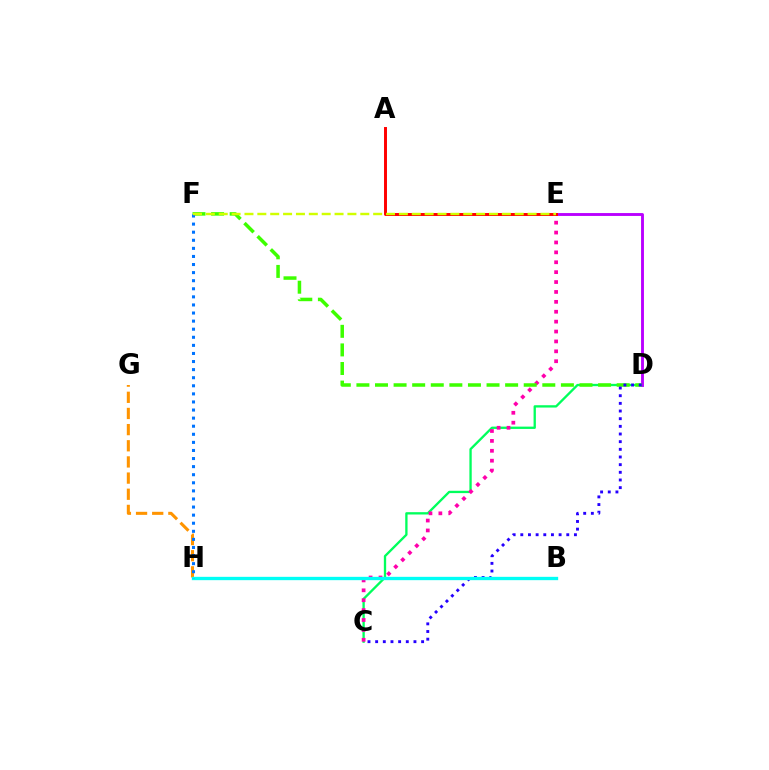{('C', 'D'): [{'color': '#00ff5c', 'line_style': 'solid', 'thickness': 1.67}, {'color': '#2500ff', 'line_style': 'dotted', 'thickness': 2.08}], ('G', 'H'): [{'color': '#ff9400', 'line_style': 'dashed', 'thickness': 2.19}], ('D', 'E'): [{'color': '#b900ff', 'line_style': 'solid', 'thickness': 2.07}], ('C', 'E'): [{'color': '#ff00ac', 'line_style': 'dotted', 'thickness': 2.69}], ('D', 'F'): [{'color': '#3dff00', 'line_style': 'dashed', 'thickness': 2.53}], ('A', 'E'): [{'color': '#ff0000', 'line_style': 'solid', 'thickness': 2.12}], ('B', 'H'): [{'color': '#00fff6', 'line_style': 'solid', 'thickness': 2.4}], ('F', 'H'): [{'color': '#0074ff', 'line_style': 'dotted', 'thickness': 2.2}], ('E', 'F'): [{'color': '#d1ff00', 'line_style': 'dashed', 'thickness': 1.75}]}